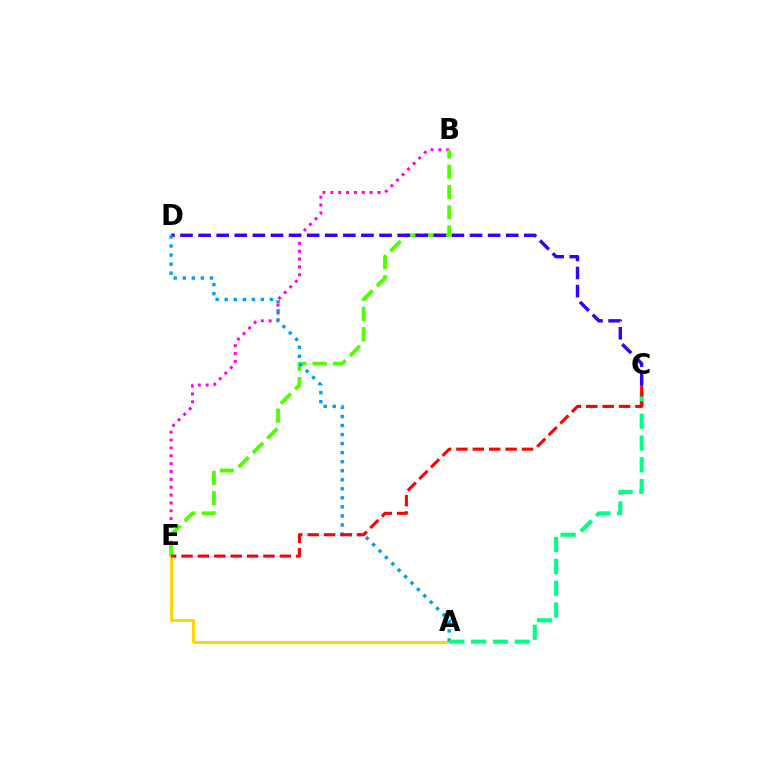{('B', 'E'): [{'color': '#ff00ed', 'line_style': 'dotted', 'thickness': 2.13}, {'color': '#4fff00', 'line_style': 'dashed', 'thickness': 2.75}], ('A', 'E'): [{'color': '#ffd500', 'line_style': 'solid', 'thickness': 2.09}], ('C', 'D'): [{'color': '#3700ff', 'line_style': 'dashed', 'thickness': 2.46}], ('A', 'D'): [{'color': '#009eff', 'line_style': 'dotted', 'thickness': 2.46}], ('A', 'C'): [{'color': '#00ff86', 'line_style': 'dashed', 'thickness': 2.96}], ('C', 'E'): [{'color': '#ff0000', 'line_style': 'dashed', 'thickness': 2.23}]}